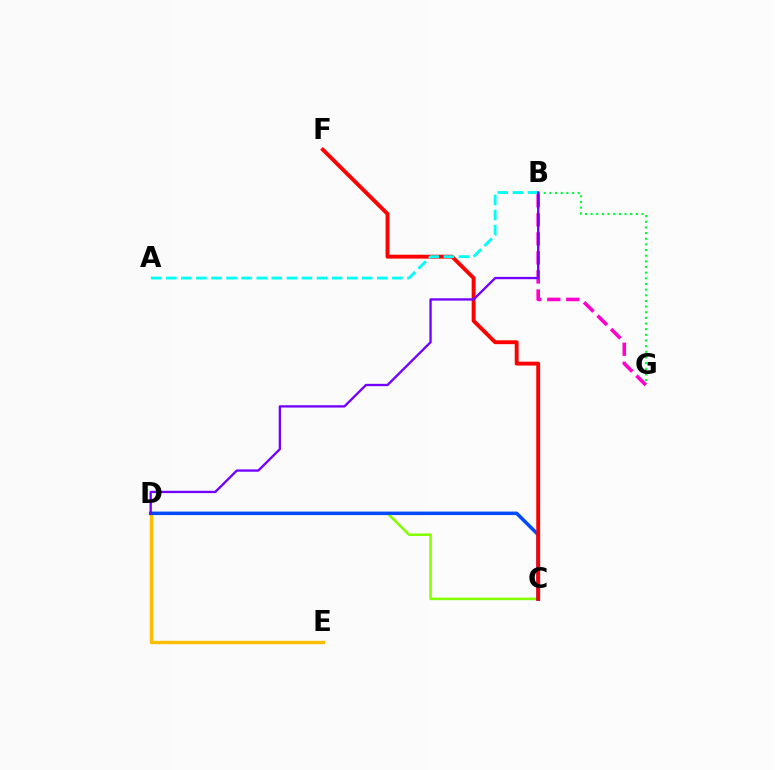{('B', 'G'): [{'color': '#00ff39', 'line_style': 'dotted', 'thickness': 1.54}, {'color': '#ff00cf', 'line_style': 'dashed', 'thickness': 2.59}], ('D', 'E'): [{'color': '#ffbd00', 'line_style': 'solid', 'thickness': 2.44}], ('C', 'D'): [{'color': '#84ff00', 'line_style': 'solid', 'thickness': 1.83}, {'color': '#004bff', 'line_style': 'solid', 'thickness': 2.53}], ('C', 'F'): [{'color': '#ff0000', 'line_style': 'solid', 'thickness': 2.8}], ('A', 'B'): [{'color': '#00fff6', 'line_style': 'dashed', 'thickness': 2.05}], ('B', 'D'): [{'color': '#7200ff', 'line_style': 'solid', 'thickness': 1.67}]}